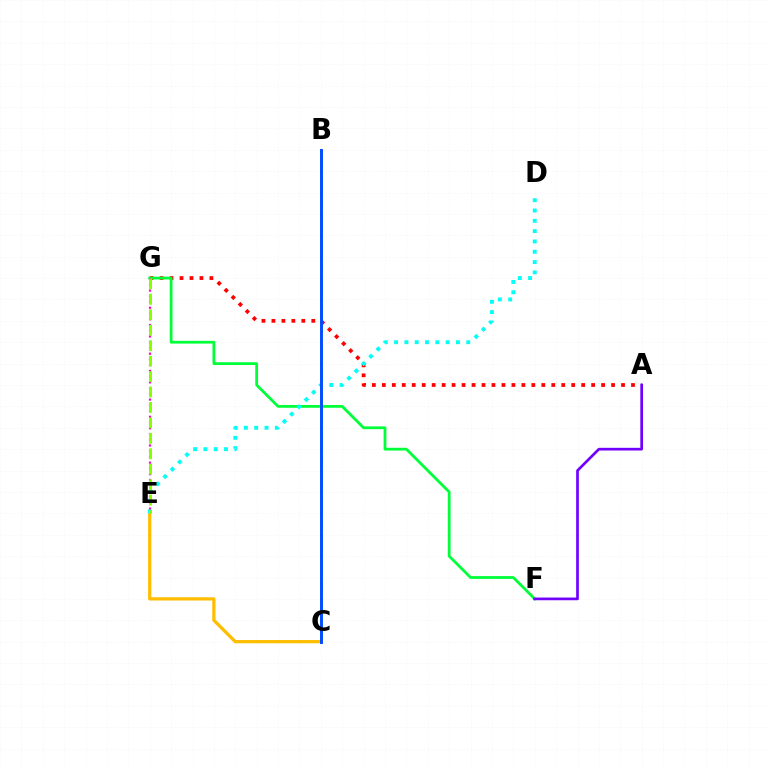{('C', 'E'): [{'color': '#ffbd00', 'line_style': 'solid', 'thickness': 2.34}], ('A', 'G'): [{'color': '#ff0000', 'line_style': 'dotted', 'thickness': 2.71}], ('F', 'G'): [{'color': '#00ff39', 'line_style': 'solid', 'thickness': 2.0}], ('E', 'G'): [{'color': '#ff00cf', 'line_style': 'dotted', 'thickness': 1.56}, {'color': '#84ff00', 'line_style': 'dashed', 'thickness': 2.1}], ('D', 'E'): [{'color': '#00fff6', 'line_style': 'dotted', 'thickness': 2.8}], ('B', 'C'): [{'color': '#004bff', 'line_style': 'solid', 'thickness': 2.11}], ('A', 'F'): [{'color': '#7200ff', 'line_style': 'solid', 'thickness': 1.94}]}